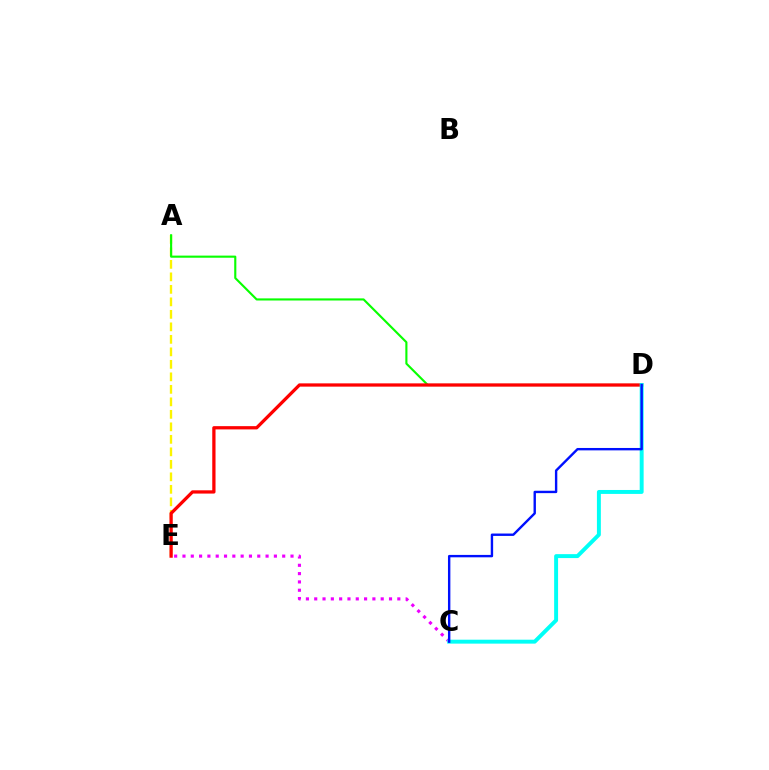{('A', 'E'): [{'color': '#fcf500', 'line_style': 'dashed', 'thickness': 1.7}], ('C', 'E'): [{'color': '#ee00ff', 'line_style': 'dotted', 'thickness': 2.26}], ('A', 'D'): [{'color': '#08ff00', 'line_style': 'solid', 'thickness': 1.53}], ('D', 'E'): [{'color': '#ff0000', 'line_style': 'solid', 'thickness': 2.35}], ('C', 'D'): [{'color': '#00fff6', 'line_style': 'solid', 'thickness': 2.83}, {'color': '#0010ff', 'line_style': 'solid', 'thickness': 1.72}]}